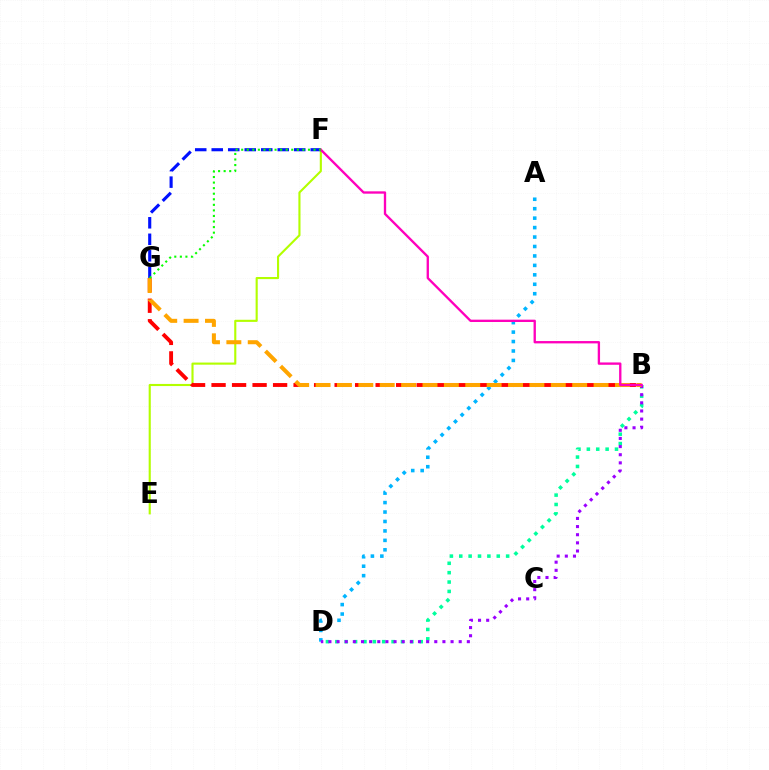{('E', 'F'): [{'color': '#b3ff00', 'line_style': 'solid', 'thickness': 1.53}], ('B', 'G'): [{'color': '#ff0000', 'line_style': 'dashed', 'thickness': 2.79}, {'color': '#ffa500', 'line_style': 'dashed', 'thickness': 2.91}], ('B', 'D'): [{'color': '#00ff9d', 'line_style': 'dotted', 'thickness': 2.55}, {'color': '#9b00ff', 'line_style': 'dotted', 'thickness': 2.21}], ('A', 'D'): [{'color': '#00b5ff', 'line_style': 'dotted', 'thickness': 2.57}], ('F', 'G'): [{'color': '#0010ff', 'line_style': 'dashed', 'thickness': 2.24}, {'color': '#08ff00', 'line_style': 'dotted', 'thickness': 1.51}], ('B', 'F'): [{'color': '#ff00bd', 'line_style': 'solid', 'thickness': 1.68}]}